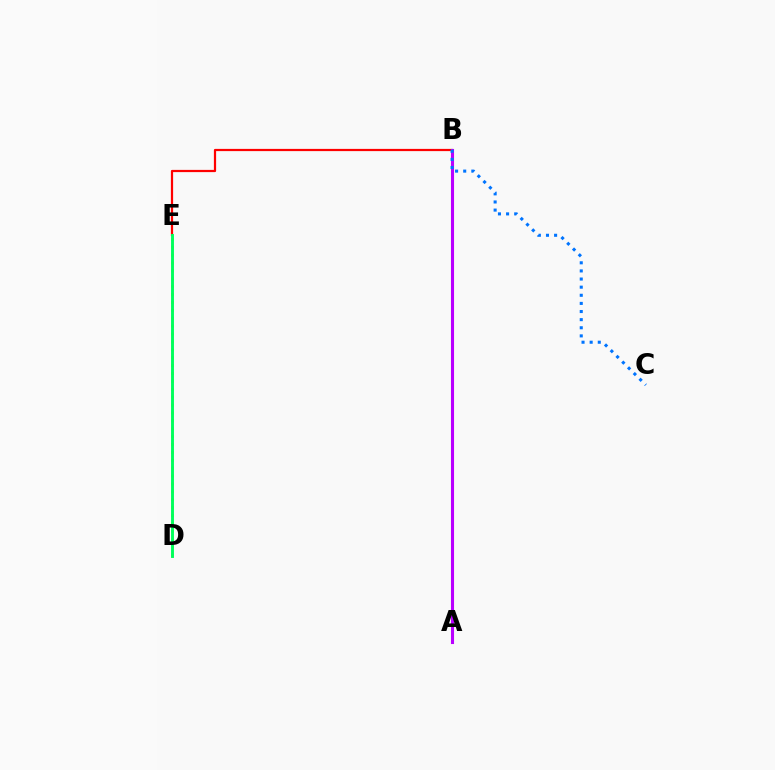{('B', 'E'): [{'color': '#ff0000', 'line_style': 'solid', 'thickness': 1.6}], ('D', 'E'): [{'color': '#d1ff00', 'line_style': 'dotted', 'thickness': 2.14}, {'color': '#00ff5c', 'line_style': 'solid', 'thickness': 2.09}], ('A', 'B'): [{'color': '#b900ff', 'line_style': 'solid', 'thickness': 2.22}], ('B', 'C'): [{'color': '#0074ff', 'line_style': 'dotted', 'thickness': 2.21}]}